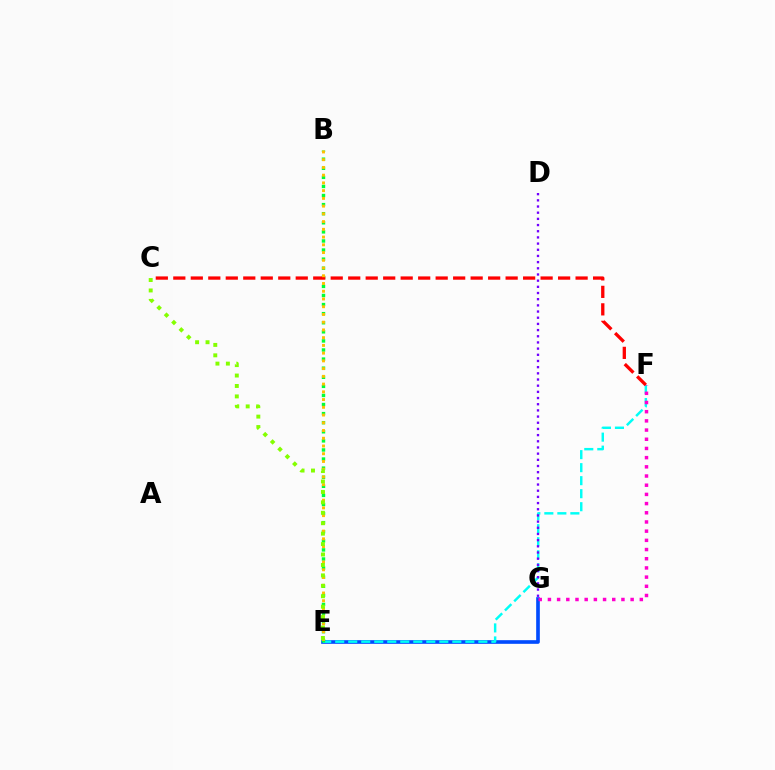{('E', 'G'): [{'color': '#004bff', 'line_style': 'solid', 'thickness': 2.63}], ('E', 'F'): [{'color': '#00fff6', 'line_style': 'dashed', 'thickness': 1.77}], ('D', 'G'): [{'color': '#7200ff', 'line_style': 'dotted', 'thickness': 1.68}], ('B', 'E'): [{'color': '#00ff39', 'line_style': 'dotted', 'thickness': 2.47}, {'color': '#ffbd00', 'line_style': 'dotted', 'thickness': 2.1}], ('C', 'F'): [{'color': '#ff0000', 'line_style': 'dashed', 'thickness': 2.38}], ('F', 'G'): [{'color': '#ff00cf', 'line_style': 'dotted', 'thickness': 2.5}], ('C', 'E'): [{'color': '#84ff00', 'line_style': 'dotted', 'thickness': 2.83}]}